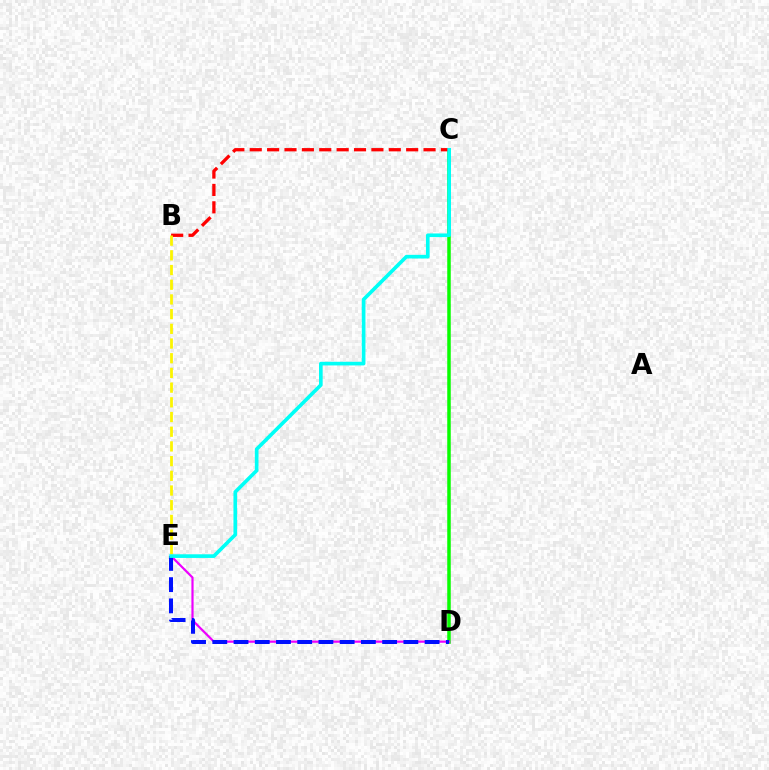{('C', 'D'): [{'color': '#08ff00', 'line_style': 'solid', 'thickness': 2.52}], ('D', 'E'): [{'color': '#ee00ff', 'line_style': 'solid', 'thickness': 1.58}, {'color': '#0010ff', 'line_style': 'dashed', 'thickness': 2.88}], ('B', 'C'): [{'color': '#ff0000', 'line_style': 'dashed', 'thickness': 2.36}], ('B', 'E'): [{'color': '#fcf500', 'line_style': 'dashed', 'thickness': 2.0}], ('C', 'E'): [{'color': '#00fff6', 'line_style': 'solid', 'thickness': 2.63}]}